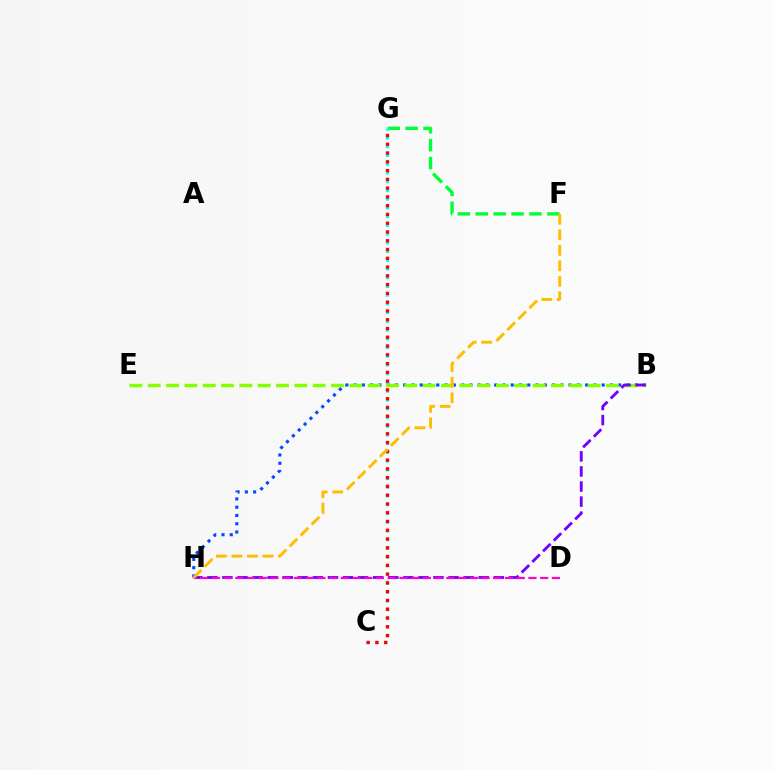{('F', 'G'): [{'color': '#00ff39', 'line_style': 'dashed', 'thickness': 2.43}], ('B', 'H'): [{'color': '#004bff', 'line_style': 'dotted', 'thickness': 2.25}, {'color': '#7200ff', 'line_style': 'dashed', 'thickness': 2.05}], ('B', 'E'): [{'color': '#84ff00', 'line_style': 'dashed', 'thickness': 2.49}], ('C', 'G'): [{'color': '#00fff6', 'line_style': 'dotted', 'thickness': 2.37}, {'color': '#ff0000', 'line_style': 'dotted', 'thickness': 2.38}], ('D', 'H'): [{'color': '#ff00cf', 'line_style': 'dashed', 'thickness': 1.59}], ('F', 'H'): [{'color': '#ffbd00', 'line_style': 'dashed', 'thickness': 2.11}]}